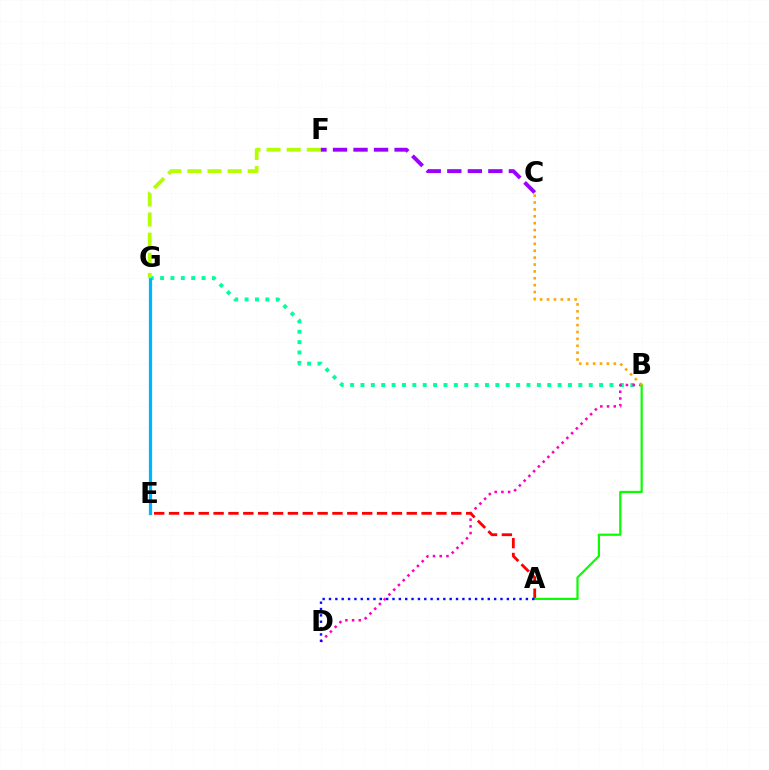{('B', 'G'): [{'color': '#00ff9d', 'line_style': 'dotted', 'thickness': 2.82}], ('E', 'G'): [{'color': '#00b5ff', 'line_style': 'solid', 'thickness': 2.34}], ('B', 'D'): [{'color': '#ff00bd', 'line_style': 'dotted', 'thickness': 1.83}], ('A', 'E'): [{'color': '#ff0000', 'line_style': 'dashed', 'thickness': 2.02}], ('A', 'B'): [{'color': '#08ff00', 'line_style': 'solid', 'thickness': 1.59}], ('F', 'G'): [{'color': '#b3ff00', 'line_style': 'dashed', 'thickness': 2.73}], ('B', 'C'): [{'color': '#ffa500', 'line_style': 'dotted', 'thickness': 1.87}], ('A', 'D'): [{'color': '#0010ff', 'line_style': 'dotted', 'thickness': 1.73}], ('C', 'F'): [{'color': '#9b00ff', 'line_style': 'dashed', 'thickness': 2.79}]}